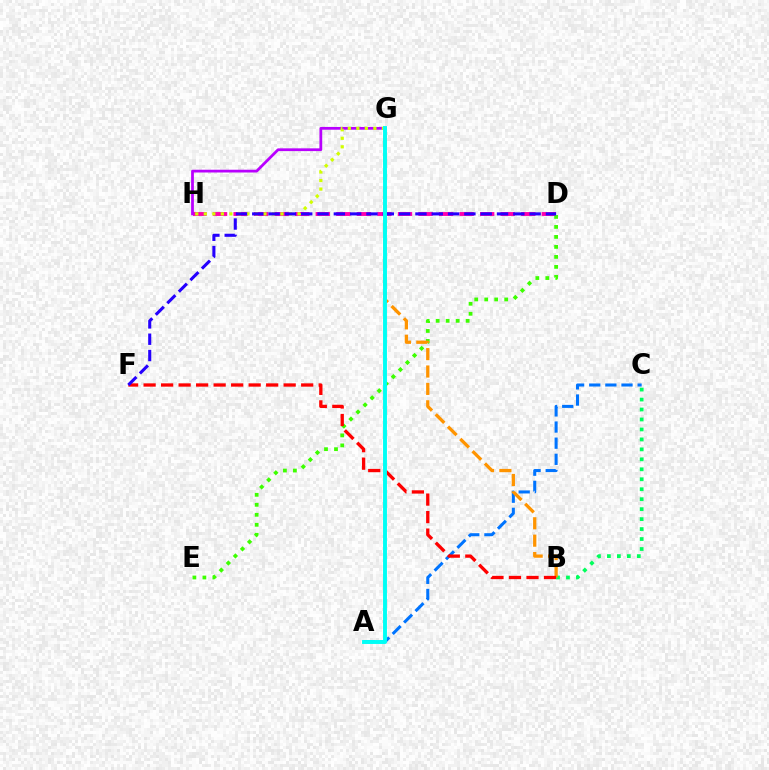{('D', 'H'): [{'color': '#ff00ac', 'line_style': 'dashed', 'thickness': 2.79}], ('D', 'E'): [{'color': '#3dff00', 'line_style': 'dotted', 'thickness': 2.71}], ('B', 'C'): [{'color': '#00ff5c', 'line_style': 'dotted', 'thickness': 2.71}], ('A', 'C'): [{'color': '#0074ff', 'line_style': 'dashed', 'thickness': 2.19}], ('B', 'G'): [{'color': '#ff9400', 'line_style': 'dashed', 'thickness': 2.36}], ('G', 'H'): [{'color': '#b900ff', 'line_style': 'solid', 'thickness': 1.99}, {'color': '#d1ff00', 'line_style': 'dotted', 'thickness': 2.32}], ('B', 'F'): [{'color': '#ff0000', 'line_style': 'dashed', 'thickness': 2.38}], ('D', 'F'): [{'color': '#2500ff', 'line_style': 'dashed', 'thickness': 2.22}], ('A', 'G'): [{'color': '#00fff6', 'line_style': 'solid', 'thickness': 2.81}]}